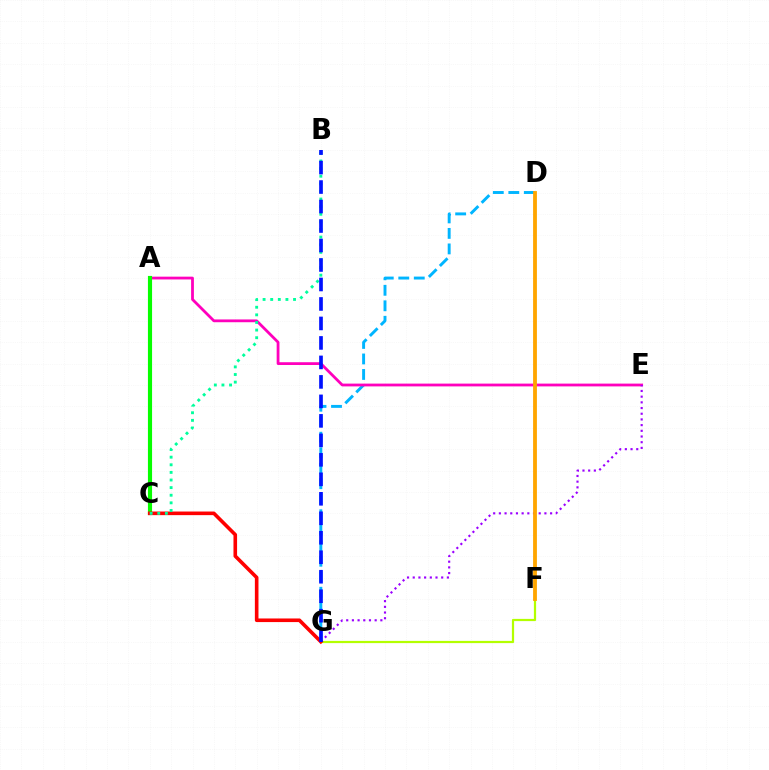{('D', 'G'): [{'color': '#00b5ff', 'line_style': 'dashed', 'thickness': 2.11}], ('A', 'E'): [{'color': '#ff00bd', 'line_style': 'solid', 'thickness': 2.01}], ('F', 'G'): [{'color': '#b3ff00', 'line_style': 'solid', 'thickness': 1.6}], ('A', 'C'): [{'color': '#08ff00', 'line_style': 'solid', 'thickness': 2.98}], ('E', 'G'): [{'color': '#9b00ff', 'line_style': 'dotted', 'thickness': 1.55}], ('C', 'G'): [{'color': '#ff0000', 'line_style': 'solid', 'thickness': 2.6}], ('B', 'C'): [{'color': '#00ff9d', 'line_style': 'dotted', 'thickness': 2.07}], ('B', 'G'): [{'color': '#0010ff', 'line_style': 'dashed', 'thickness': 2.65}], ('D', 'F'): [{'color': '#ffa500', 'line_style': 'solid', 'thickness': 2.75}]}